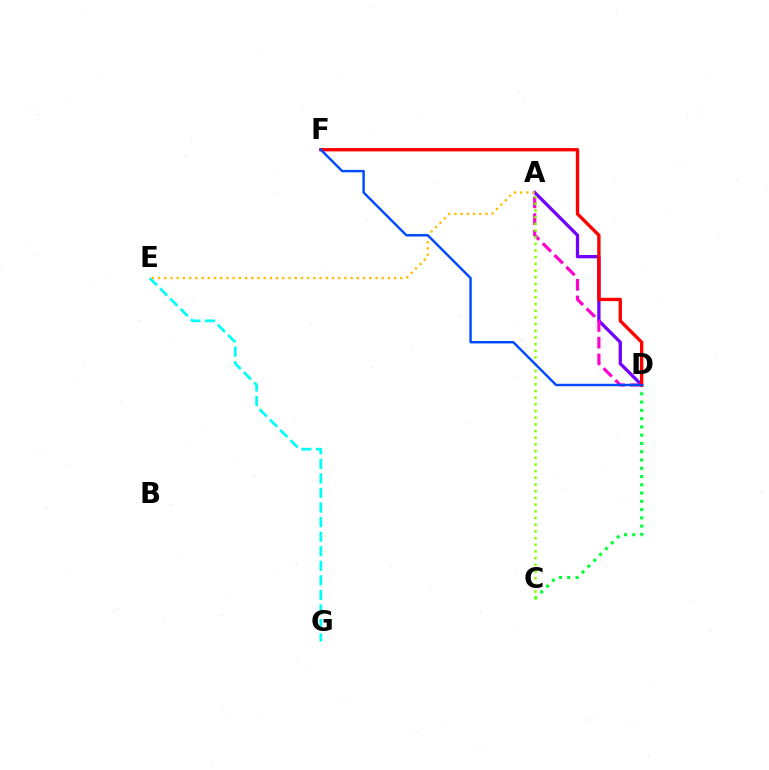{('C', 'D'): [{'color': '#00ff39', 'line_style': 'dotted', 'thickness': 2.25}], ('A', 'D'): [{'color': '#7200ff', 'line_style': 'solid', 'thickness': 2.36}, {'color': '#ff00cf', 'line_style': 'dashed', 'thickness': 2.27}], ('E', 'G'): [{'color': '#00fff6', 'line_style': 'dashed', 'thickness': 1.98}], ('D', 'F'): [{'color': '#ff0000', 'line_style': 'solid', 'thickness': 2.41}, {'color': '#004bff', 'line_style': 'solid', 'thickness': 1.75}], ('A', 'E'): [{'color': '#ffbd00', 'line_style': 'dotted', 'thickness': 1.69}], ('A', 'C'): [{'color': '#84ff00', 'line_style': 'dotted', 'thickness': 1.82}]}